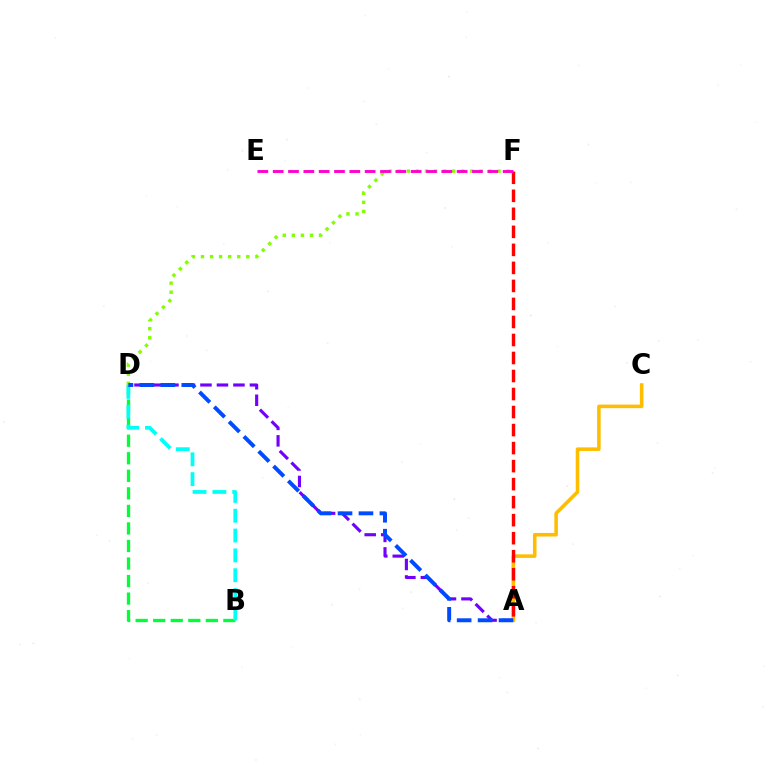{('A', 'D'): [{'color': '#7200ff', 'line_style': 'dashed', 'thickness': 2.24}, {'color': '#004bff', 'line_style': 'dashed', 'thickness': 2.84}], ('A', 'C'): [{'color': '#ffbd00', 'line_style': 'solid', 'thickness': 2.56}], ('A', 'F'): [{'color': '#ff0000', 'line_style': 'dashed', 'thickness': 2.45}], ('D', 'F'): [{'color': '#84ff00', 'line_style': 'dotted', 'thickness': 2.46}], ('B', 'D'): [{'color': '#00ff39', 'line_style': 'dashed', 'thickness': 2.38}, {'color': '#00fff6', 'line_style': 'dashed', 'thickness': 2.69}], ('E', 'F'): [{'color': '#ff00cf', 'line_style': 'dashed', 'thickness': 2.08}]}